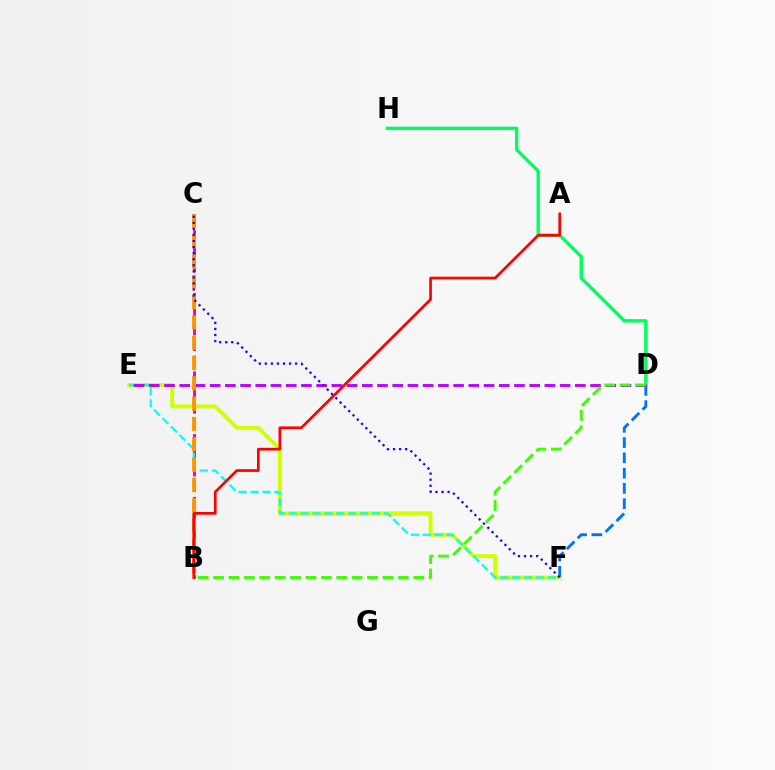{('B', 'C'): [{'color': '#ff00ac', 'line_style': 'dashed', 'thickness': 2.13}, {'color': '#ff9400', 'line_style': 'dashed', 'thickness': 2.76}], ('E', 'F'): [{'color': '#d1ff00', 'line_style': 'solid', 'thickness': 2.82}, {'color': '#00fff6', 'line_style': 'dashed', 'thickness': 1.62}], ('D', 'H'): [{'color': '#00ff5c', 'line_style': 'solid', 'thickness': 2.42}], ('D', 'F'): [{'color': '#0074ff', 'line_style': 'dashed', 'thickness': 2.08}], ('D', 'E'): [{'color': '#b900ff', 'line_style': 'dashed', 'thickness': 2.07}], ('A', 'B'): [{'color': '#ff0000', 'line_style': 'solid', 'thickness': 1.94}], ('B', 'D'): [{'color': '#3dff00', 'line_style': 'dashed', 'thickness': 2.09}], ('C', 'F'): [{'color': '#2500ff', 'line_style': 'dotted', 'thickness': 1.64}]}